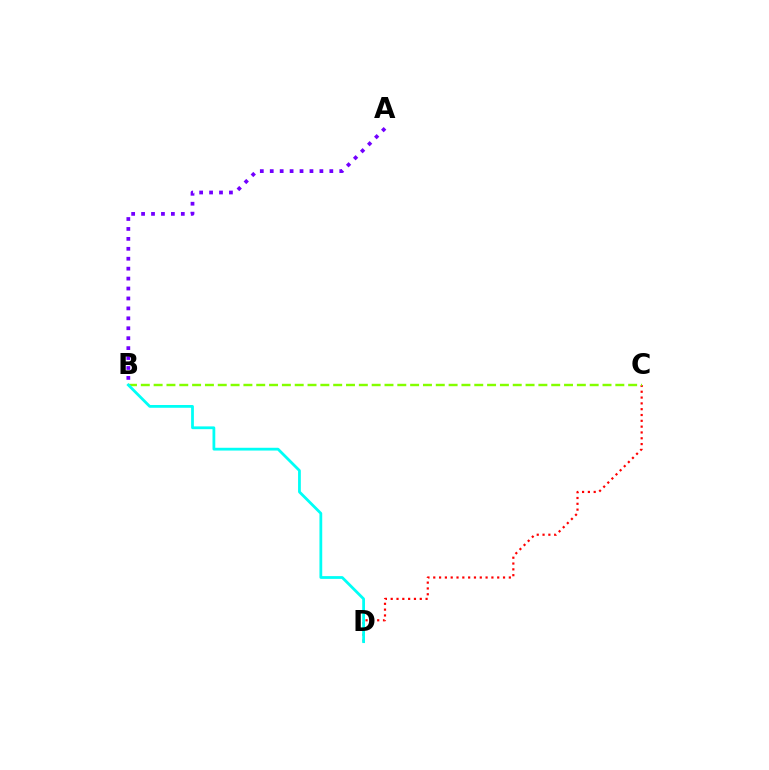{('C', 'D'): [{'color': '#ff0000', 'line_style': 'dotted', 'thickness': 1.58}], ('B', 'C'): [{'color': '#84ff00', 'line_style': 'dashed', 'thickness': 1.74}], ('B', 'D'): [{'color': '#00fff6', 'line_style': 'solid', 'thickness': 2.0}], ('A', 'B'): [{'color': '#7200ff', 'line_style': 'dotted', 'thickness': 2.7}]}